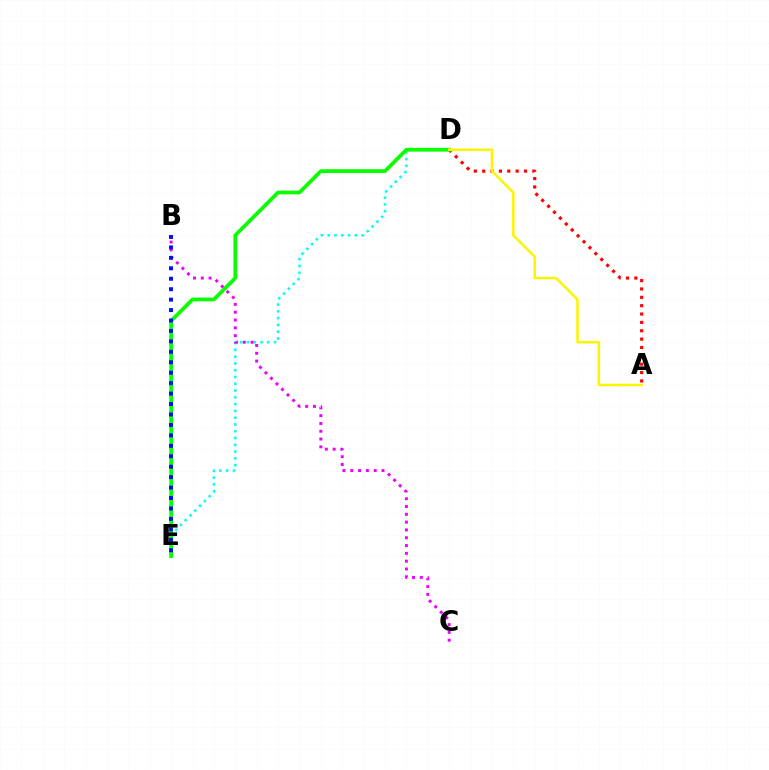{('A', 'D'): [{'color': '#ff0000', 'line_style': 'dotted', 'thickness': 2.27}, {'color': '#fcf500', 'line_style': 'solid', 'thickness': 1.81}], ('D', 'E'): [{'color': '#00fff6', 'line_style': 'dotted', 'thickness': 1.84}, {'color': '#08ff00', 'line_style': 'solid', 'thickness': 2.69}], ('B', 'C'): [{'color': '#ee00ff', 'line_style': 'dotted', 'thickness': 2.12}], ('B', 'E'): [{'color': '#0010ff', 'line_style': 'dotted', 'thickness': 2.84}]}